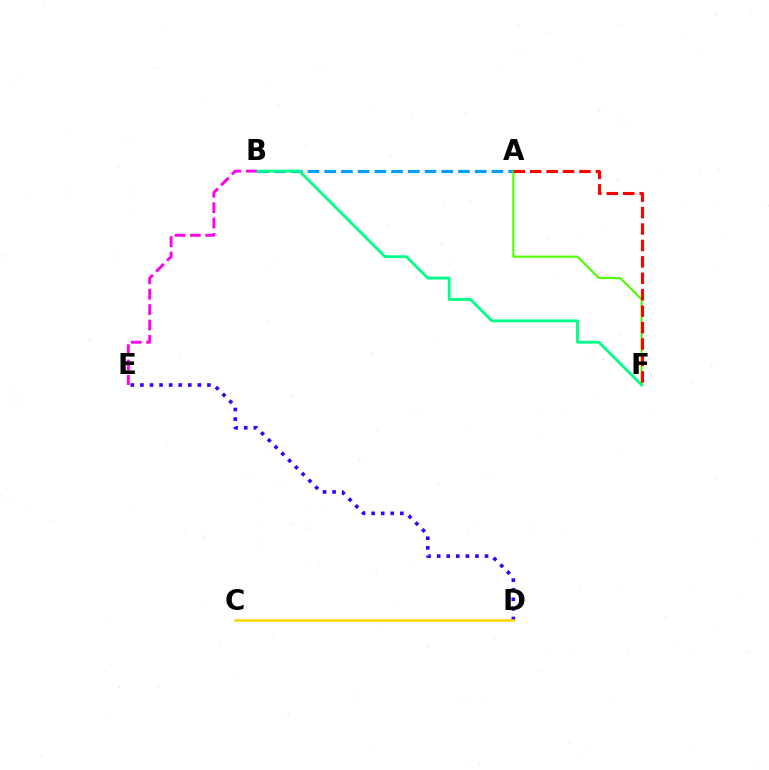{('D', 'E'): [{'color': '#3700ff', 'line_style': 'dotted', 'thickness': 2.6}], ('C', 'D'): [{'color': '#ffd500', 'line_style': 'solid', 'thickness': 1.8}], ('A', 'B'): [{'color': '#009eff', 'line_style': 'dashed', 'thickness': 2.27}], ('A', 'F'): [{'color': '#4fff00', 'line_style': 'solid', 'thickness': 1.53}, {'color': '#ff0000', 'line_style': 'dashed', 'thickness': 2.23}], ('B', 'F'): [{'color': '#00ff86', 'line_style': 'solid', 'thickness': 2.02}], ('B', 'E'): [{'color': '#ff00ed', 'line_style': 'dashed', 'thickness': 2.09}]}